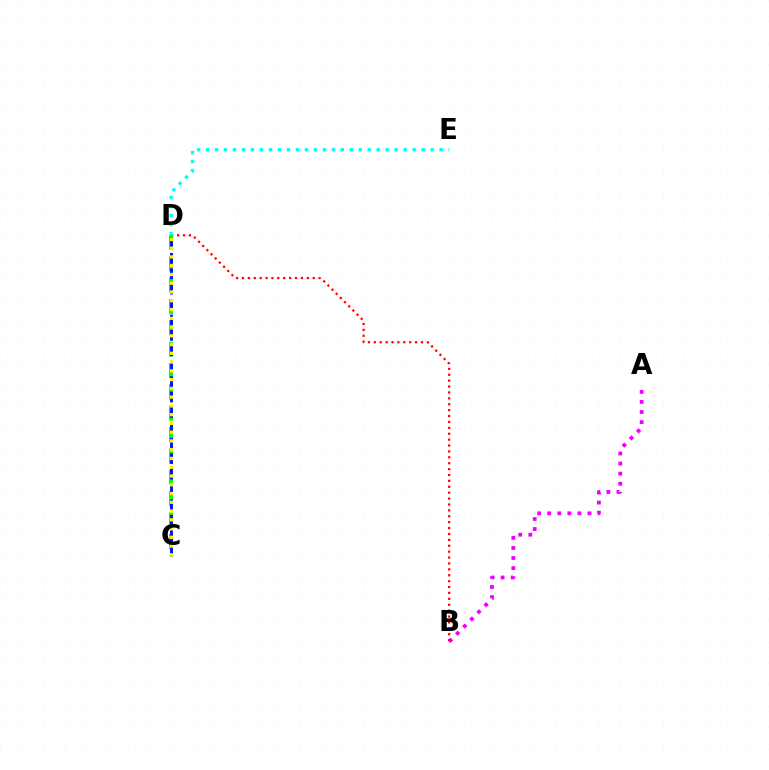{('A', 'B'): [{'color': '#ee00ff', 'line_style': 'dotted', 'thickness': 2.74}], ('B', 'D'): [{'color': '#ff0000', 'line_style': 'dotted', 'thickness': 1.6}], ('C', 'D'): [{'color': '#08ff00', 'line_style': 'dashed', 'thickness': 2.9}, {'color': '#0010ff', 'line_style': 'dashed', 'thickness': 2.09}, {'color': '#fcf500', 'line_style': 'dotted', 'thickness': 2.38}], ('D', 'E'): [{'color': '#00fff6', 'line_style': 'dotted', 'thickness': 2.44}]}